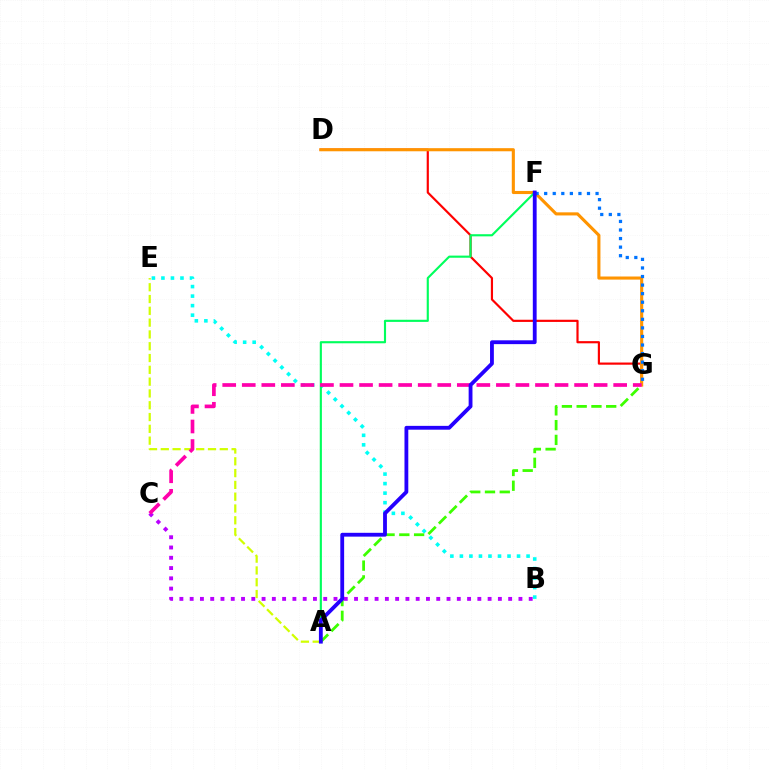{('A', 'E'): [{'color': '#d1ff00', 'line_style': 'dashed', 'thickness': 1.6}], ('B', 'E'): [{'color': '#00fff6', 'line_style': 'dotted', 'thickness': 2.59}], ('D', 'G'): [{'color': '#ff0000', 'line_style': 'solid', 'thickness': 1.57}, {'color': '#ff9400', 'line_style': 'solid', 'thickness': 2.23}], ('A', 'G'): [{'color': '#3dff00', 'line_style': 'dashed', 'thickness': 2.01}], ('A', 'F'): [{'color': '#00ff5c', 'line_style': 'solid', 'thickness': 1.54}, {'color': '#2500ff', 'line_style': 'solid', 'thickness': 2.75}], ('B', 'C'): [{'color': '#b900ff', 'line_style': 'dotted', 'thickness': 2.79}], ('F', 'G'): [{'color': '#0074ff', 'line_style': 'dotted', 'thickness': 2.33}], ('C', 'G'): [{'color': '#ff00ac', 'line_style': 'dashed', 'thickness': 2.66}]}